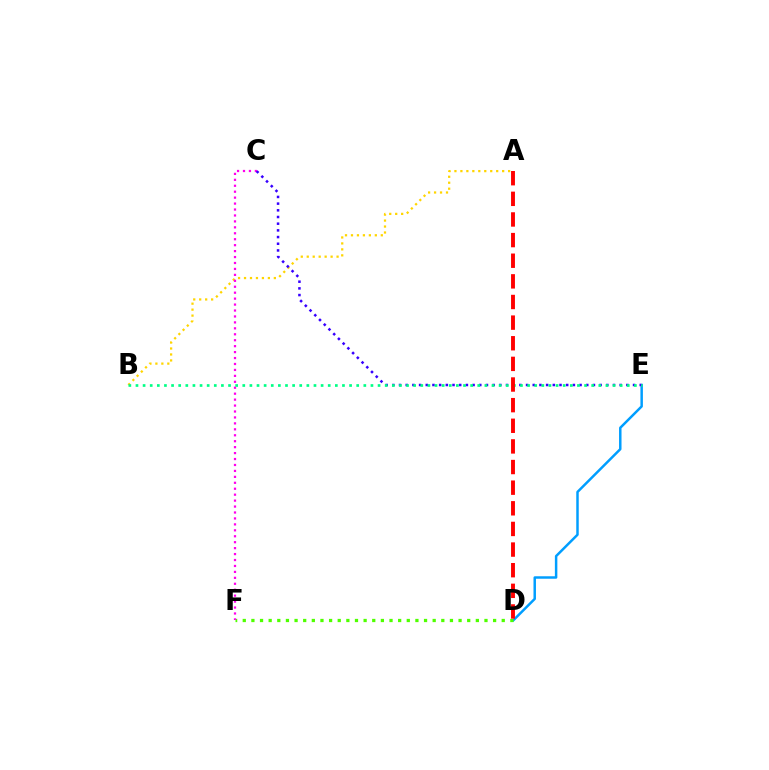{('A', 'B'): [{'color': '#ffd500', 'line_style': 'dotted', 'thickness': 1.62}], ('D', 'E'): [{'color': '#009eff', 'line_style': 'solid', 'thickness': 1.78}], ('D', 'F'): [{'color': '#4fff00', 'line_style': 'dotted', 'thickness': 2.35}], ('C', 'F'): [{'color': '#ff00ed', 'line_style': 'dotted', 'thickness': 1.61}], ('C', 'E'): [{'color': '#3700ff', 'line_style': 'dotted', 'thickness': 1.82}], ('B', 'E'): [{'color': '#00ff86', 'line_style': 'dotted', 'thickness': 1.93}], ('A', 'D'): [{'color': '#ff0000', 'line_style': 'dashed', 'thickness': 2.8}]}